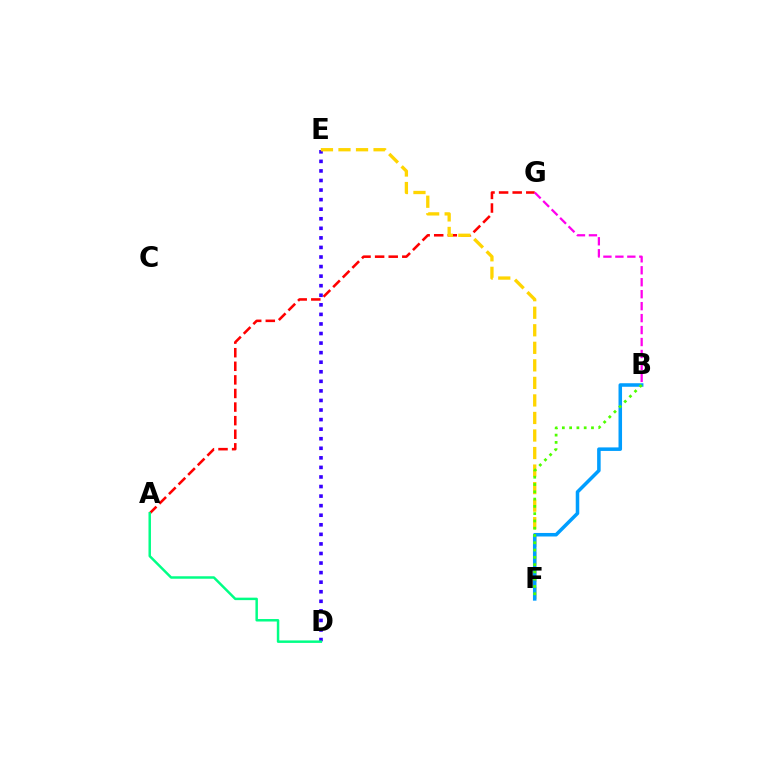{('A', 'G'): [{'color': '#ff0000', 'line_style': 'dashed', 'thickness': 1.85}], ('D', 'E'): [{'color': '#3700ff', 'line_style': 'dotted', 'thickness': 2.6}], ('B', 'G'): [{'color': '#ff00ed', 'line_style': 'dashed', 'thickness': 1.62}], ('E', 'F'): [{'color': '#ffd500', 'line_style': 'dashed', 'thickness': 2.38}], ('A', 'D'): [{'color': '#00ff86', 'line_style': 'solid', 'thickness': 1.78}], ('B', 'F'): [{'color': '#009eff', 'line_style': 'solid', 'thickness': 2.54}, {'color': '#4fff00', 'line_style': 'dotted', 'thickness': 1.98}]}